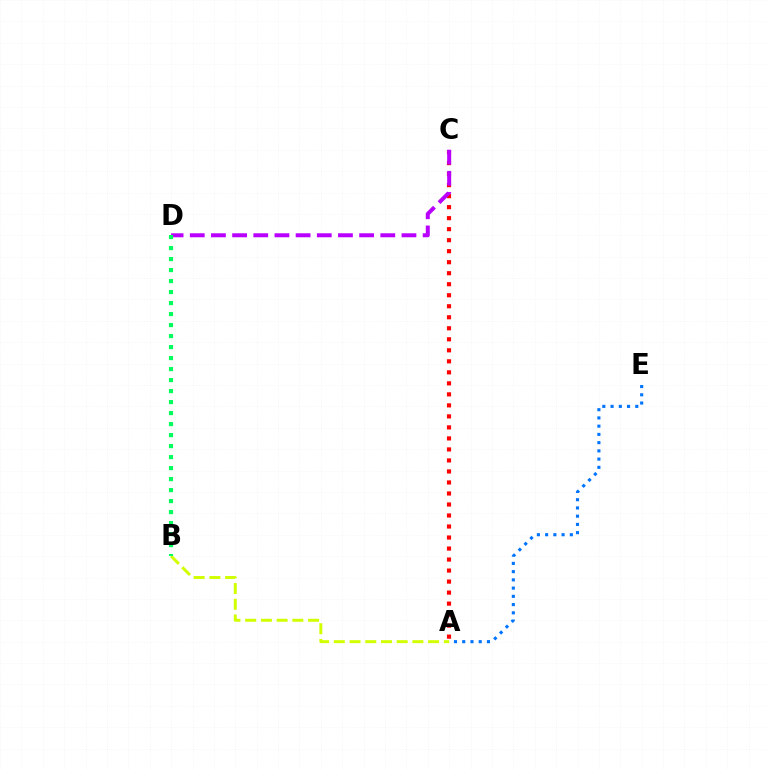{('A', 'E'): [{'color': '#0074ff', 'line_style': 'dotted', 'thickness': 2.24}], ('A', 'C'): [{'color': '#ff0000', 'line_style': 'dotted', 'thickness': 2.99}], ('C', 'D'): [{'color': '#b900ff', 'line_style': 'dashed', 'thickness': 2.88}], ('A', 'B'): [{'color': '#d1ff00', 'line_style': 'dashed', 'thickness': 2.14}], ('B', 'D'): [{'color': '#00ff5c', 'line_style': 'dotted', 'thickness': 2.99}]}